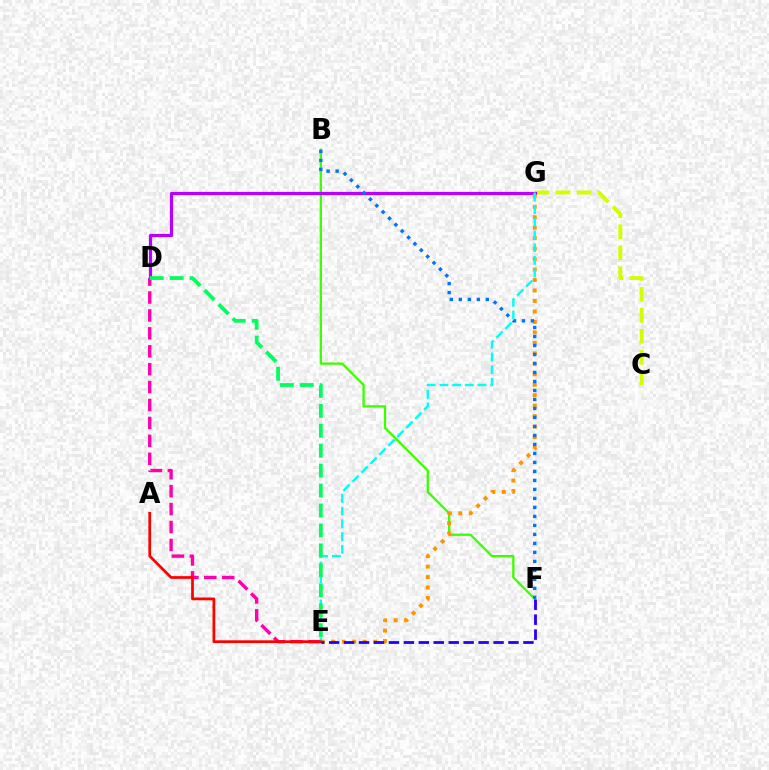{('D', 'E'): [{'color': '#ff00ac', 'line_style': 'dashed', 'thickness': 2.44}, {'color': '#00ff5c', 'line_style': 'dashed', 'thickness': 2.71}], ('C', 'G'): [{'color': '#d1ff00', 'line_style': 'dashed', 'thickness': 2.85}], ('B', 'F'): [{'color': '#3dff00', 'line_style': 'solid', 'thickness': 1.66}, {'color': '#0074ff', 'line_style': 'dotted', 'thickness': 2.44}], ('D', 'G'): [{'color': '#b900ff', 'line_style': 'solid', 'thickness': 2.33}], ('E', 'G'): [{'color': '#ff9400', 'line_style': 'dotted', 'thickness': 2.84}, {'color': '#00fff6', 'line_style': 'dashed', 'thickness': 1.72}], ('A', 'E'): [{'color': '#ff0000', 'line_style': 'solid', 'thickness': 1.97}], ('E', 'F'): [{'color': '#2500ff', 'line_style': 'dashed', 'thickness': 2.03}]}